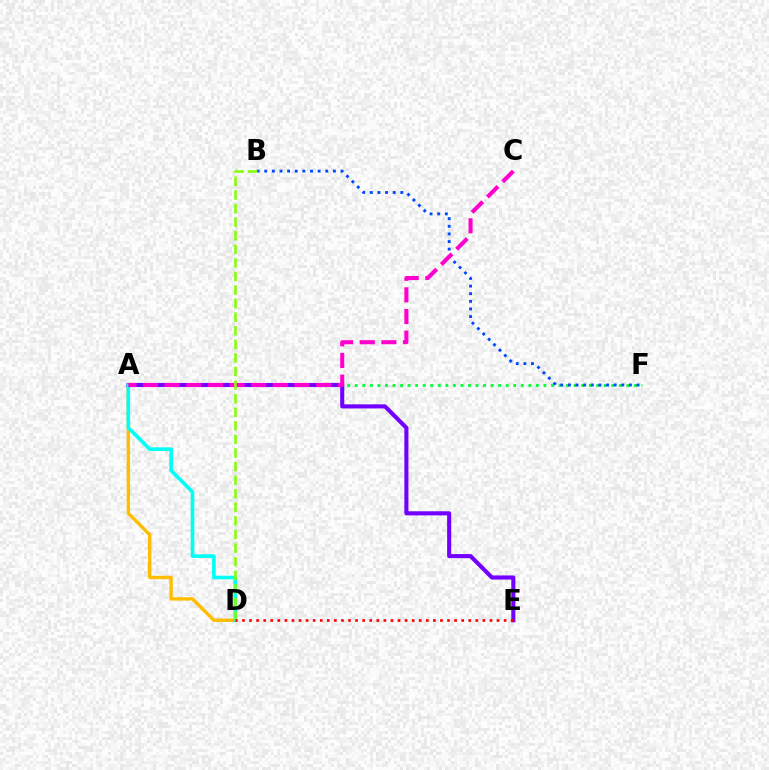{('A', 'F'): [{'color': '#00ff39', 'line_style': 'dotted', 'thickness': 2.05}], ('A', 'D'): [{'color': '#ffbd00', 'line_style': 'solid', 'thickness': 2.43}, {'color': '#00fff6', 'line_style': 'solid', 'thickness': 2.62}], ('B', 'F'): [{'color': '#004bff', 'line_style': 'dotted', 'thickness': 2.07}], ('A', 'E'): [{'color': '#7200ff', 'line_style': 'solid', 'thickness': 2.95}], ('A', 'C'): [{'color': '#ff00cf', 'line_style': 'dashed', 'thickness': 2.94}], ('B', 'D'): [{'color': '#84ff00', 'line_style': 'dashed', 'thickness': 1.84}], ('D', 'E'): [{'color': '#ff0000', 'line_style': 'dotted', 'thickness': 1.92}]}